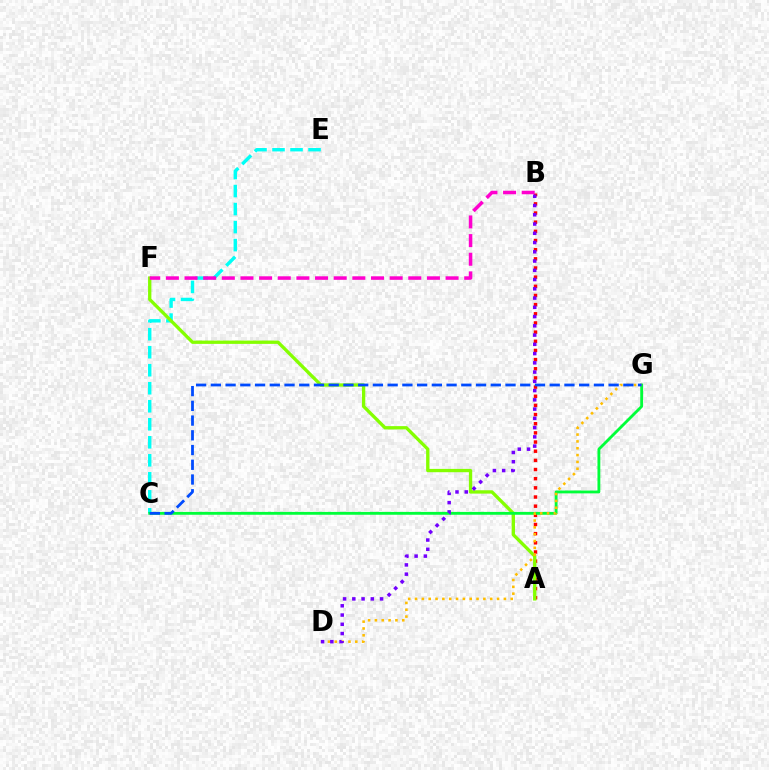{('C', 'E'): [{'color': '#00fff6', 'line_style': 'dashed', 'thickness': 2.45}], ('A', 'B'): [{'color': '#ff0000', 'line_style': 'dotted', 'thickness': 2.49}], ('A', 'F'): [{'color': '#84ff00', 'line_style': 'solid', 'thickness': 2.39}], ('C', 'G'): [{'color': '#00ff39', 'line_style': 'solid', 'thickness': 2.05}, {'color': '#004bff', 'line_style': 'dashed', 'thickness': 2.0}], ('D', 'G'): [{'color': '#ffbd00', 'line_style': 'dotted', 'thickness': 1.86}], ('B', 'F'): [{'color': '#ff00cf', 'line_style': 'dashed', 'thickness': 2.53}], ('B', 'D'): [{'color': '#7200ff', 'line_style': 'dotted', 'thickness': 2.51}]}